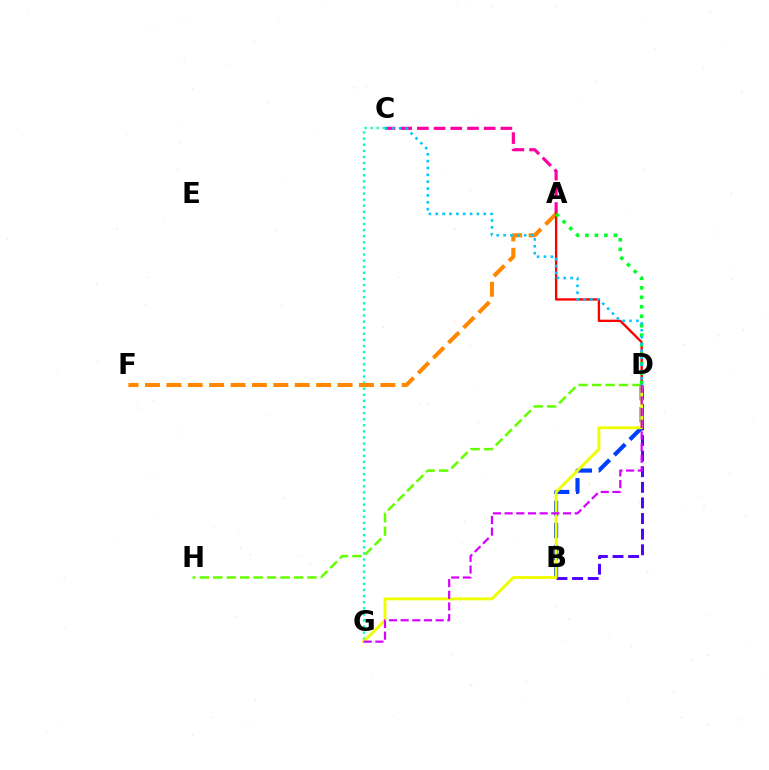{('A', 'C'): [{'color': '#ff00a0', 'line_style': 'dashed', 'thickness': 2.27}], ('C', 'G'): [{'color': '#00ffaf', 'line_style': 'dotted', 'thickness': 1.66}], ('B', 'D'): [{'color': '#4f00ff', 'line_style': 'dashed', 'thickness': 2.12}, {'color': '#003fff', 'line_style': 'dashed', 'thickness': 2.99}], ('A', 'F'): [{'color': '#ff8800', 'line_style': 'dashed', 'thickness': 2.91}], ('A', 'D'): [{'color': '#ff0000', 'line_style': 'solid', 'thickness': 1.69}, {'color': '#00ff27', 'line_style': 'dotted', 'thickness': 2.57}], ('D', 'G'): [{'color': '#eeff00', 'line_style': 'solid', 'thickness': 2.09}, {'color': '#d600ff', 'line_style': 'dashed', 'thickness': 1.59}], ('D', 'H'): [{'color': '#66ff00', 'line_style': 'dashed', 'thickness': 1.83}], ('C', 'D'): [{'color': '#00c7ff', 'line_style': 'dotted', 'thickness': 1.86}]}